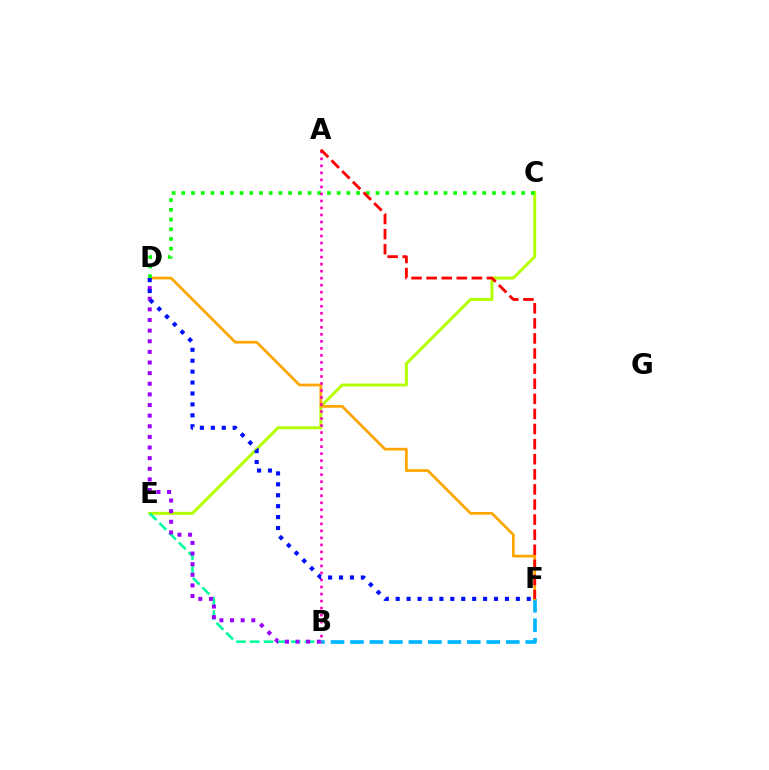{('C', 'E'): [{'color': '#b3ff00', 'line_style': 'solid', 'thickness': 2.13}], ('B', 'F'): [{'color': '#00b5ff', 'line_style': 'dashed', 'thickness': 2.65}], ('D', 'F'): [{'color': '#ffa500', 'line_style': 'solid', 'thickness': 1.95}, {'color': '#0010ff', 'line_style': 'dotted', 'thickness': 2.97}], ('C', 'D'): [{'color': '#08ff00', 'line_style': 'dotted', 'thickness': 2.64}], ('B', 'E'): [{'color': '#00ff9d', 'line_style': 'dashed', 'thickness': 1.86}], ('B', 'D'): [{'color': '#9b00ff', 'line_style': 'dotted', 'thickness': 2.89}], ('A', 'B'): [{'color': '#ff00bd', 'line_style': 'dotted', 'thickness': 1.91}], ('A', 'F'): [{'color': '#ff0000', 'line_style': 'dashed', 'thickness': 2.05}]}